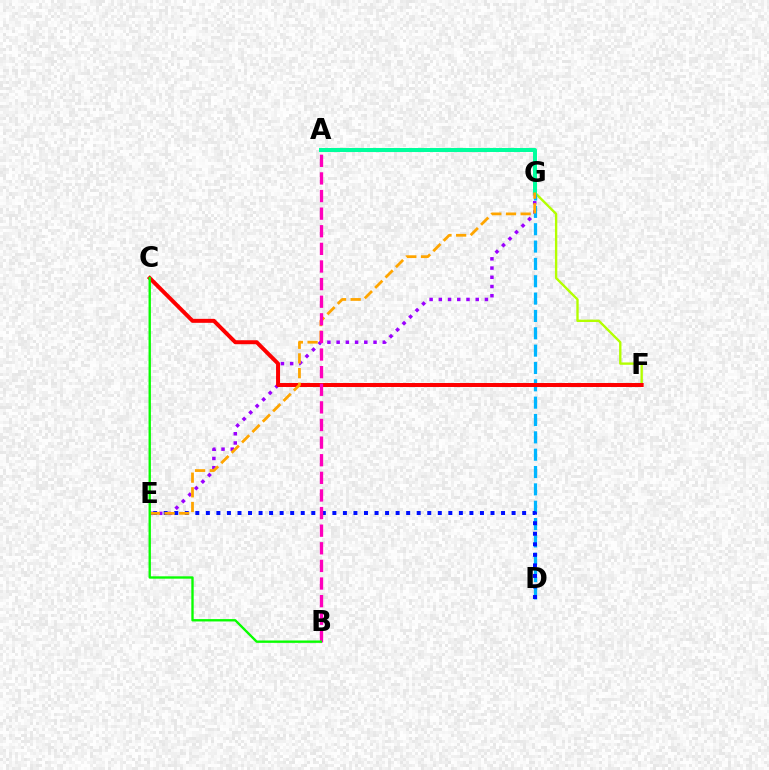{('F', 'G'): [{'color': '#b3ff00', 'line_style': 'solid', 'thickness': 1.7}], ('E', 'G'): [{'color': '#9b00ff', 'line_style': 'dotted', 'thickness': 2.51}, {'color': '#ffa500', 'line_style': 'dashed', 'thickness': 1.99}], ('D', 'G'): [{'color': '#00b5ff', 'line_style': 'dashed', 'thickness': 2.36}], ('D', 'E'): [{'color': '#0010ff', 'line_style': 'dotted', 'thickness': 2.86}], ('C', 'F'): [{'color': '#ff0000', 'line_style': 'solid', 'thickness': 2.86}], ('A', 'G'): [{'color': '#00ff9d', 'line_style': 'solid', 'thickness': 2.87}], ('A', 'B'): [{'color': '#ff00bd', 'line_style': 'dashed', 'thickness': 2.39}], ('B', 'C'): [{'color': '#08ff00', 'line_style': 'solid', 'thickness': 1.7}]}